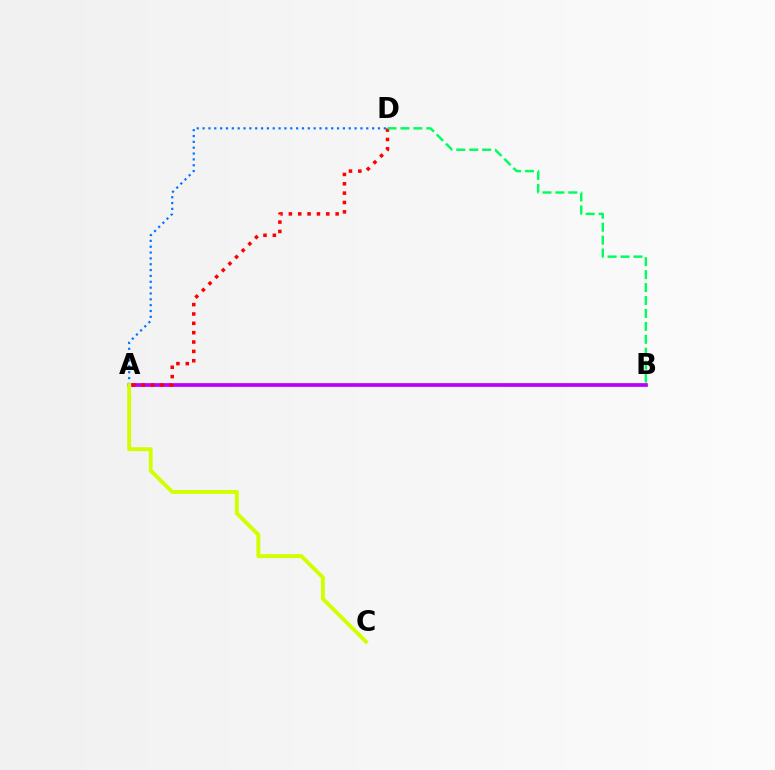{('A', 'B'): [{'color': '#b900ff', 'line_style': 'solid', 'thickness': 2.68}], ('A', 'D'): [{'color': '#0074ff', 'line_style': 'dotted', 'thickness': 1.59}, {'color': '#ff0000', 'line_style': 'dotted', 'thickness': 2.54}], ('A', 'C'): [{'color': '#d1ff00', 'line_style': 'solid', 'thickness': 2.8}], ('B', 'D'): [{'color': '#00ff5c', 'line_style': 'dashed', 'thickness': 1.76}]}